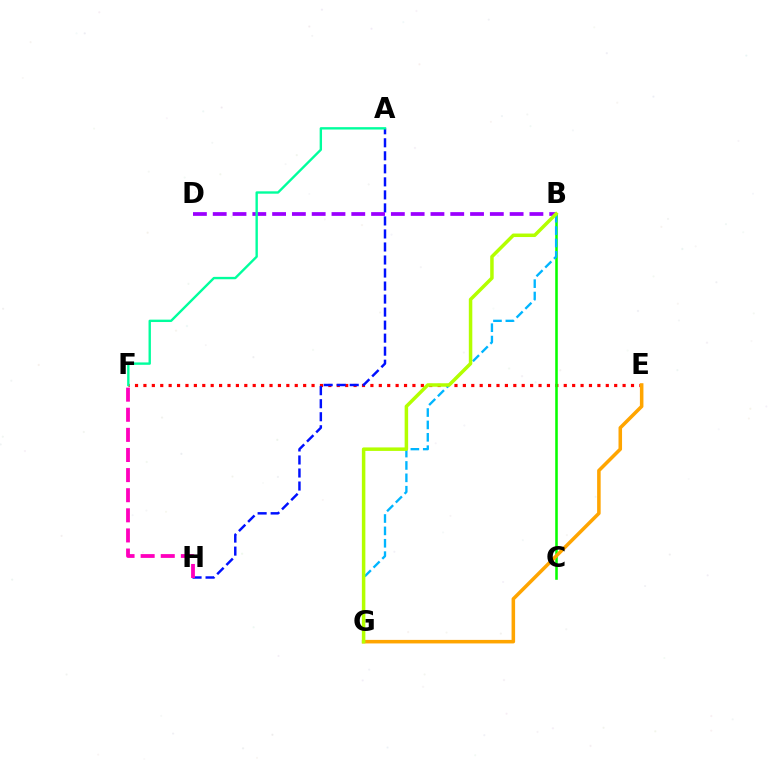{('E', 'F'): [{'color': '#ff0000', 'line_style': 'dotted', 'thickness': 2.28}], ('B', 'C'): [{'color': '#08ff00', 'line_style': 'solid', 'thickness': 1.85}], ('B', 'G'): [{'color': '#00b5ff', 'line_style': 'dashed', 'thickness': 1.68}, {'color': '#b3ff00', 'line_style': 'solid', 'thickness': 2.52}], ('A', 'H'): [{'color': '#0010ff', 'line_style': 'dashed', 'thickness': 1.77}], ('E', 'G'): [{'color': '#ffa500', 'line_style': 'solid', 'thickness': 2.54}], ('F', 'H'): [{'color': '#ff00bd', 'line_style': 'dashed', 'thickness': 2.73}], ('B', 'D'): [{'color': '#9b00ff', 'line_style': 'dashed', 'thickness': 2.69}], ('A', 'F'): [{'color': '#00ff9d', 'line_style': 'solid', 'thickness': 1.71}]}